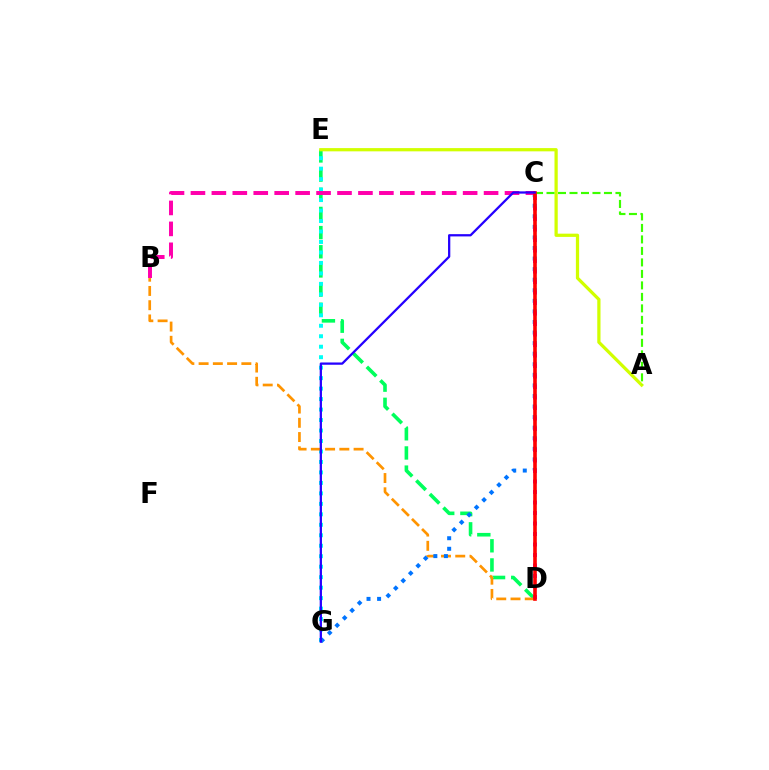{('D', 'E'): [{'color': '#00ff5c', 'line_style': 'dashed', 'thickness': 2.6}], ('E', 'G'): [{'color': '#00fff6', 'line_style': 'dotted', 'thickness': 2.85}], ('A', 'E'): [{'color': '#d1ff00', 'line_style': 'solid', 'thickness': 2.33}], ('B', 'D'): [{'color': '#ff9400', 'line_style': 'dashed', 'thickness': 1.94}], ('C', 'G'): [{'color': '#0074ff', 'line_style': 'dotted', 'thickness': 2.87}, {'color': '#2500ff', 'line_style': 'solid', 'thickness': 1.63}], ('C', 'D'): [{'color': '#b900ff', 'line_style': 'dotted', 'thickness': 2.85}, {'color': '#ff0000', 'line_style': 'solid', 'thickness': 2.6}], ('B', 'C'): [{'color': '#ff00ac', 'line_style': 'dashed', 'thickness': 2.84}], ('A', 'C'): [{'color': '#3dff00', 'line_style': 'dashed', 'thickness': 1.56}]}